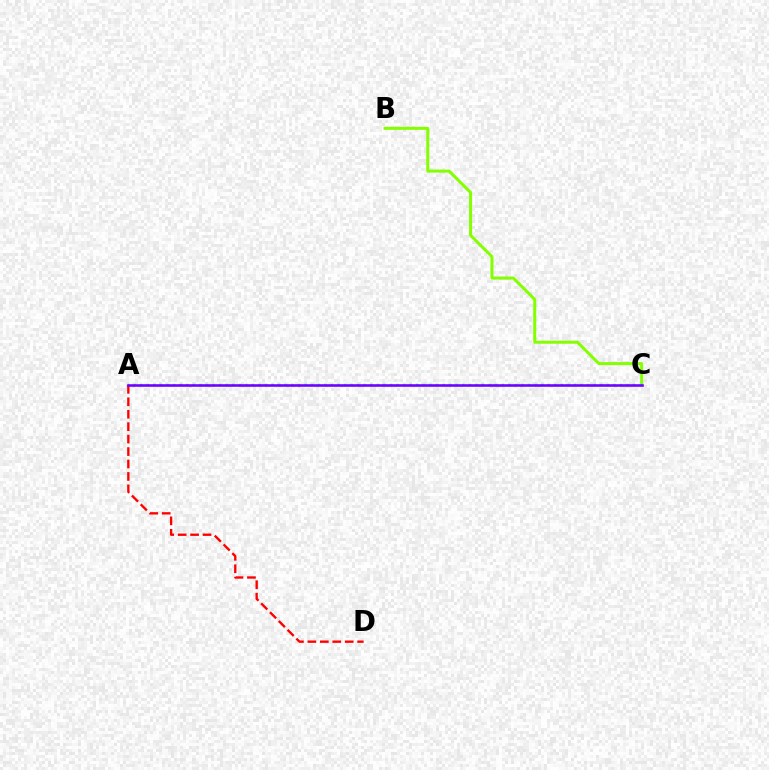{('B', 'C'): [{'color': '#84ff00', 'line_style': 'solid', 'thickness': 2.17}], ('A', 'C'): [{'color': '#00fff6', 'line_style': 'dotted', 'thickness': 1.79}, {'color': '#7200ff', 'line_style': 'solid', 'thickness': 1.86}], ('A', 'D'): [{'color': '#ff0000', 'line_style': 'dashed', 'thickness': 1.69}]}